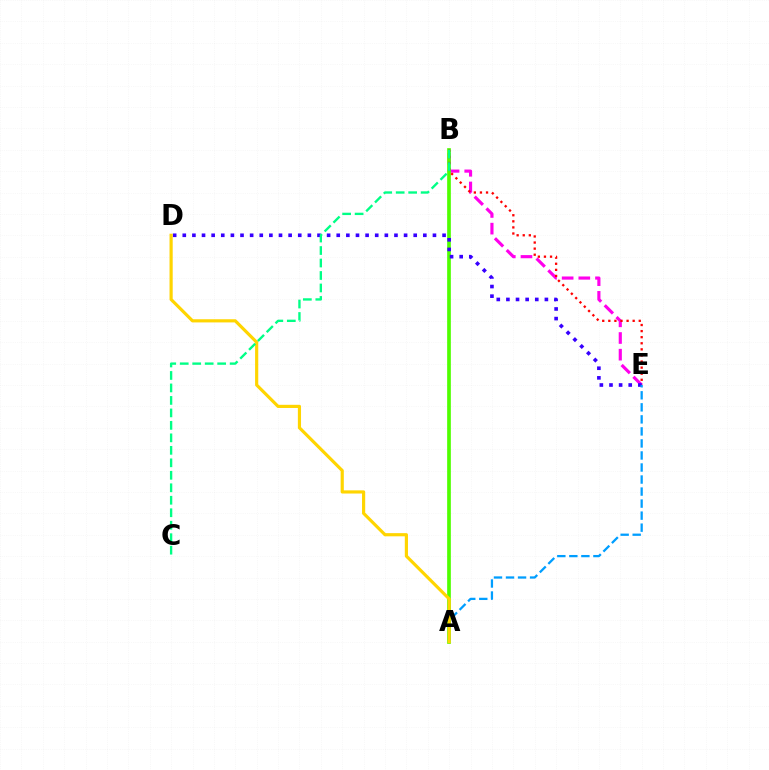{('B', 'E'): [{'color': '#ff00ed', 'line_style': 'dashed', 'thickness': 2.27}, {'color': '#ff0000', 'line_style': 'dotted', 'thickness': 1.65}], ('A', 'B'): [{'color': '#4fff00', 'line_style': 'solid', 'thickness': 2.65}], ('D', 'E'): [{'color': '#3700ff', 'line_style': 'dotted', 'thickness': 2.61}], ('A', 'E'): [{'color': '#009eff', 'line_style': 'dashed', 'thickness': 1.63}], ('A', 'D'): [{'color': '#ffd500', 'line_style': 'solid', 'thickness': 2.28}], ('B', 'C'): [{'color': '#00ff86', 'line_style': 'dashed', 'thickness': 1.7}]}